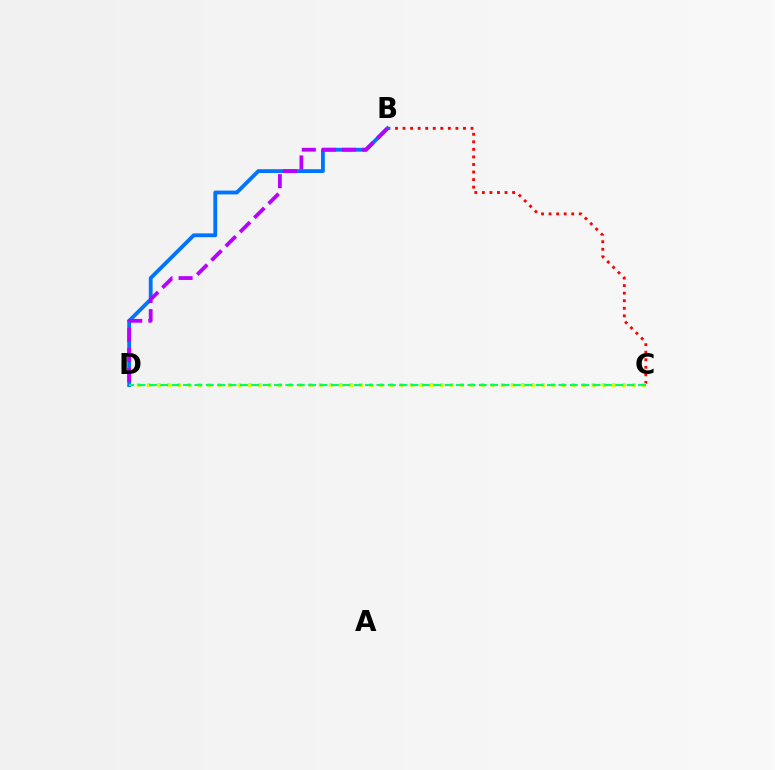{('B', 'C'): [{'color': '#ff0000', 'line_style': 'dotted', 'thickness': 2.05}], ('C', 'D'): [{'color': '#d1ff00', 'line_style': 'dotted', 'thickness': 2.75}, {'color': '#00ff5c', 'line_style': 'dashed', 'thickness': 1.55}], ('B', 'D'): [{'color': '#0074ff', 'line_style': 'solid', 'thickness': 2.76}, {'color': '#b900ff', 'line_style': 'dashed', 'thickness': 2.73}]}